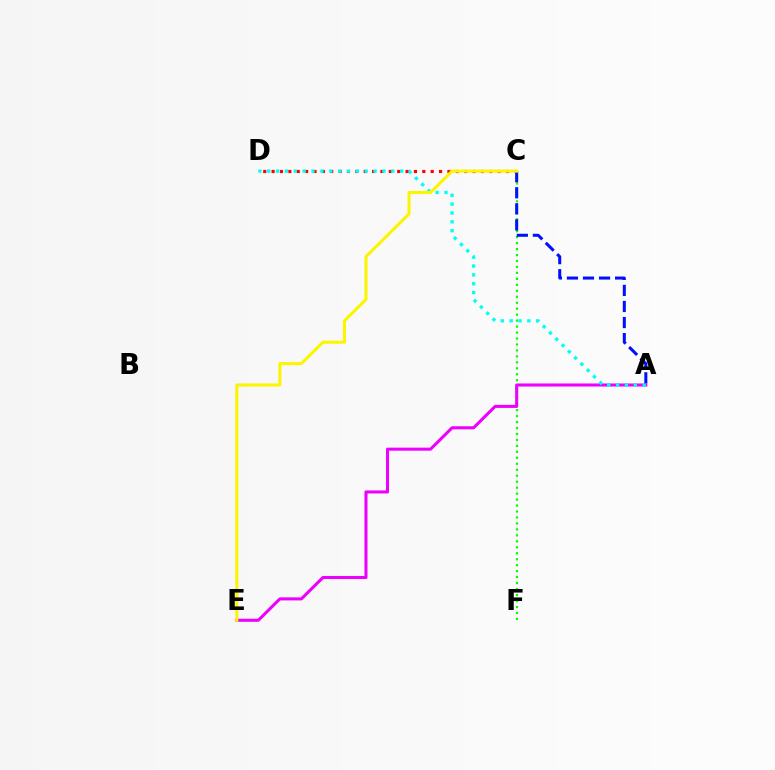{('C', 'D'): [{'color': '#ff0000', 'line_style': 'dotted', 'thickness': 2.27}], ('C', 'F'): [{'color': '#08ff00', 'line_style': 'dotted', 'thickness': 1.62}], ('A', 'E'): [{'color': '#ee00ff', 'line_style': 'solid', 'thickness': 2.2}], ('A', 'D'): [{'color': '#00fff6', 'line_style': 'dotted', 'thickness': 2.41}], ('A', 'C'): [{'color': '#0010ff', 'line_style': 'dashed', 'thickness': 2.18}], ('C', 'E'): [{'color': '#fcf500', 'line_style': 'solid', 'thickness': 2.21}]}